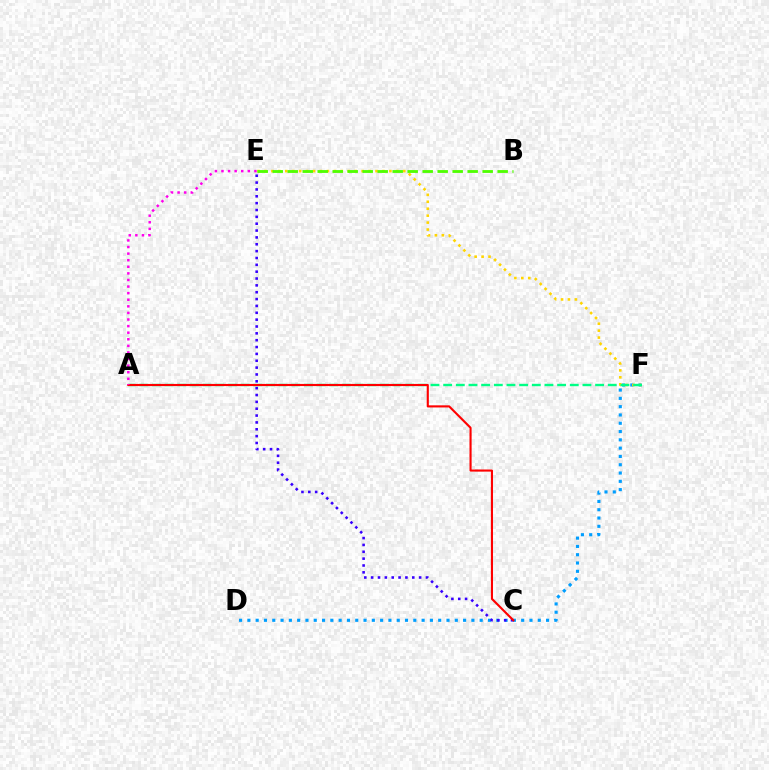{('D', 'F'): [{'color': '#009eff', 'line_style': 'dotted', 'thickness': 2.25}], ('E', 'F'): [{'color': '#ffd500', 'line_style': 'dotted', 'thickness': 1.89}], ('A', 'F'): [{'color': '#00ff86', 'line_style': 'dashed', 'thickness': 1.72}], ('C', 'E'): [{'color': '#3700ff', 'line_style': 'dotted', 'thickness': 1.86}], ('A', 'C'): [{'color': '#ff0000', 'line_style': 'solid', 'thickness': 1.53}], ('B', 'E'): [{'color': '#4fff00', 'line_style': 'dashed', 'thickness': 2.04}], ('A', 'E'): [{'color': '#ff00ed', 'line_style': 'dotted', 'thickness': 1.79}]}